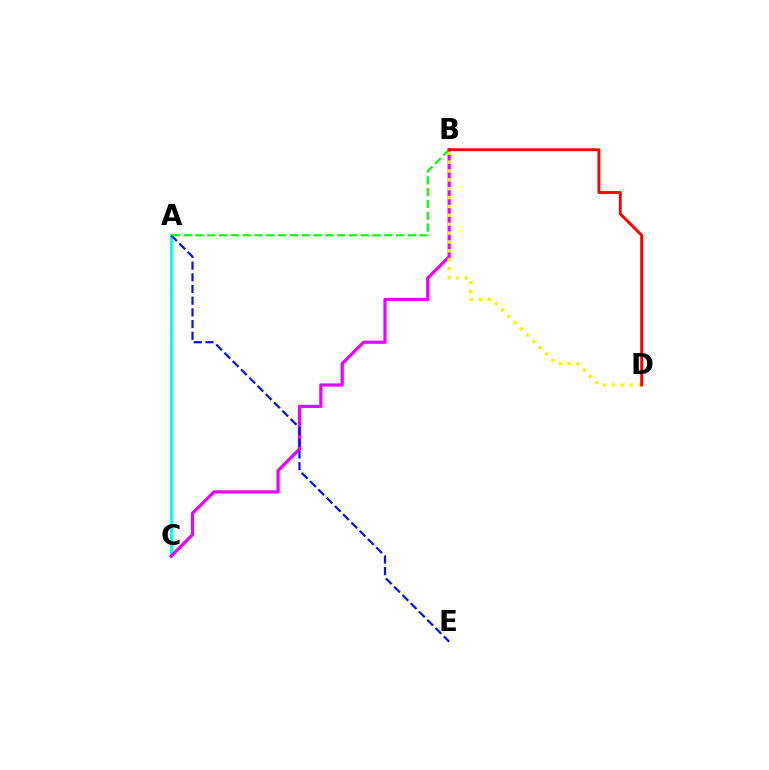{('A', 'C'): [{'color': '#00fff6', 'line_style': 'solid', 'thickness': 2.08}], ('B', 'C'): [{'color': '#ee00ff', 'line_style': 'solid', 'thickness': 2.31}], ('B', 'D'): [{'color': '#fcf500', 'line_style': 'dotted', 'thickness': 2.41}, {'color': '#ff0000', 'line_style': 'solid', 'thickness': 2.07}], ('A', 'E'): [{'color': '#0010ff', 'line_style': 'dashed', 'thickness': 1.59}], ('A', 'B'): [{'color': '#08ff00', 'line_style': 'dashed', 'thickness': 1.6}]}